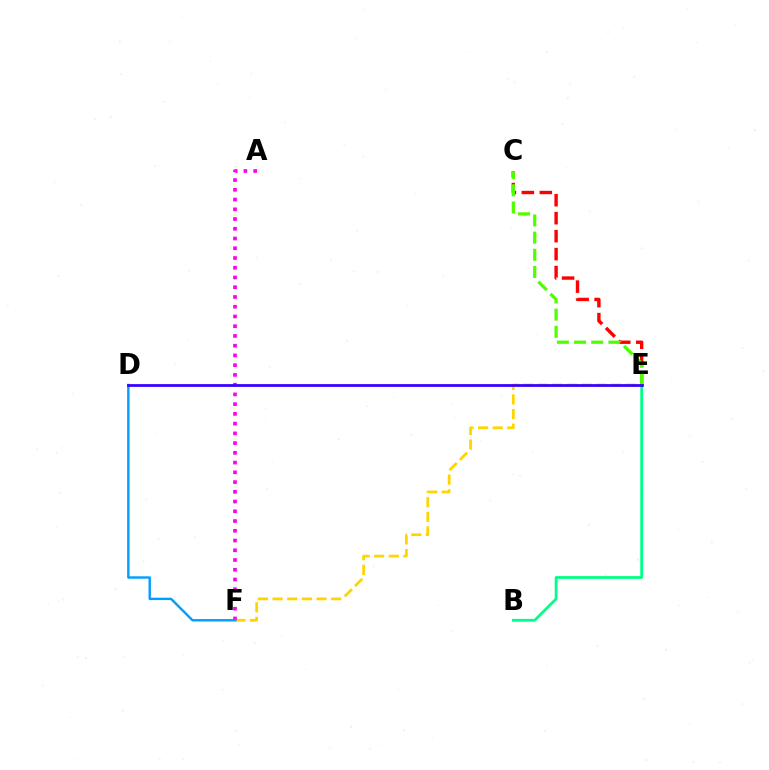{('C', 'E'): [{'color': '#ff0000', 'line_style': 'dashed', 'thickness': 2.44}, {'color': '#4fff00', 'line_style': 'dashed', 'thickness': 2.33}], ('E', 'F'): [{'color': '#ffd500', 'line_style': 'dashed', 'thickness': 1.99}], ('B', 'E'): [{'color': '#00ff86', 'line_style': 'solid', 'thickness': 2.0}], ('A', 'F'): [{'color': '#ff00ed', 'line_style': 'dotted', 'thickness': 2.65}], ('D', 'F'): [{'color': '#009eff', 'line_style': 'solid', 'thickness': 1.73}], ('D', 'E'): [{'color': '#3700ff', 'line_style': 'solid', 'thickness': 1.99}]}